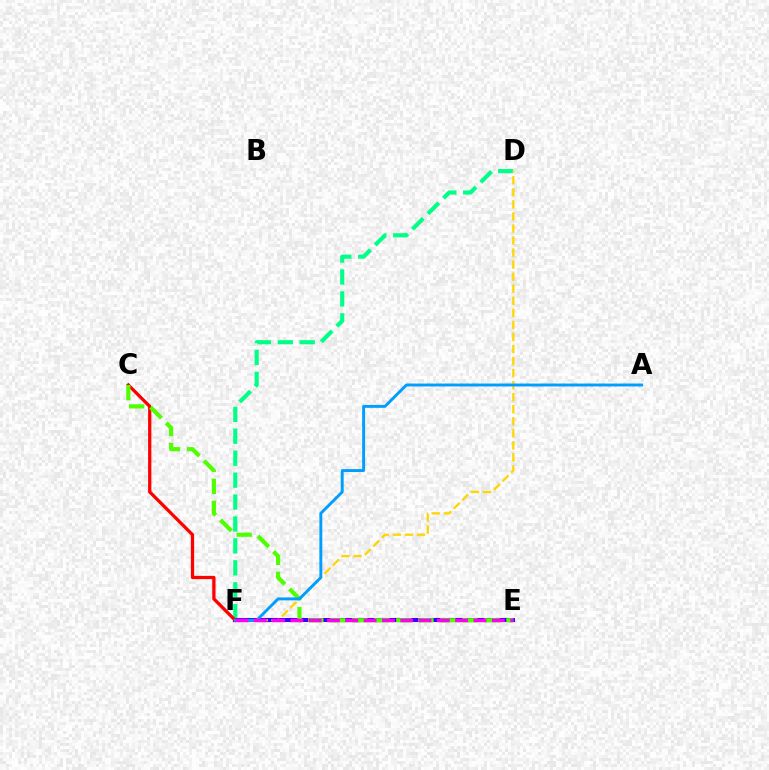{('D', 'F'): [{'color': '#00ff86', 'line_style': 'dashed', 'thickness': 2.98}, {'color': '#ffd500', 'line_style': 'dashed', 'thickness': 1.64}], ('E', 'F'): [{'color': '#3700ff', 'line_style': 'solid', 'thickness': 2.9}, {'color': '#ff00ed', 'line_style': 'dashed', 'thickness': 2.49}], ('C', 'F'): [{'color': '#ff0000', 'line_style': 'solid', 'thickness': 2.35}], ('C', 'E'): [{'color': '#4fff00', 'line_style': 'dashed', 'thickness': 2.99}], ('A', 'F'): [{'color': '#009eff', 'line_style': 'solid', 'thickness': 2.1}]}